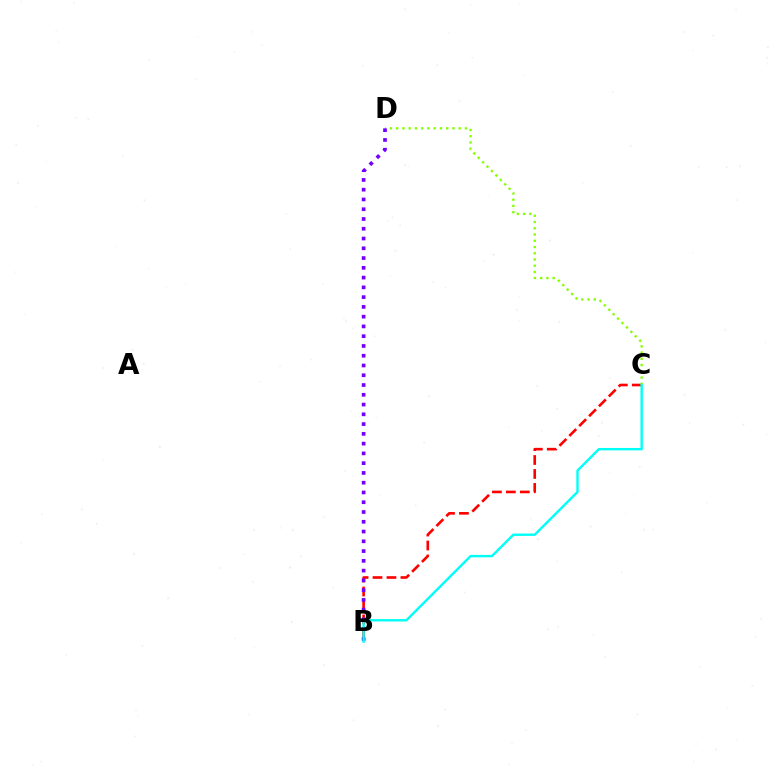{('B', 'C'): [{'color': '#ff0000', 'line_style': 'dashed', 'thickness': 1.89}, {'color': '#00fff6', 'line_style': 'solid', 'thickness': 1.72}], ('C', 'D'): [{'color': '#84ff00', 'line_style': 'dotted', 'thickness': 1.7}], ('B', 'D'): [{'color': '#7200ff', 'line_style': 'dotted', 'thickness': 2.65}]}